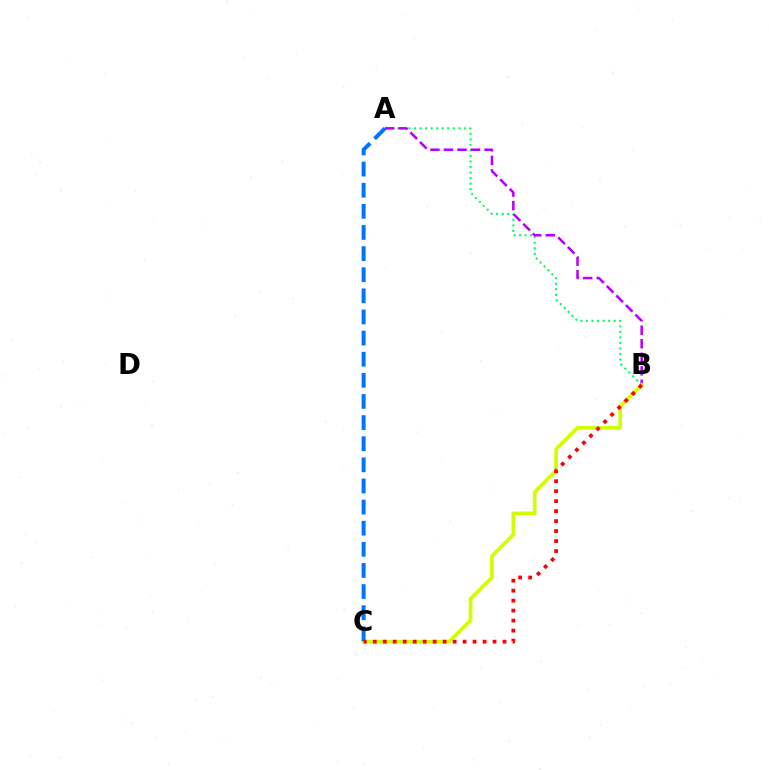{('A', 'B'): [{'color': '#00ff5c', 'line_style': 'dotted', 'thickness': 1.51}, {'color': '#b900ff', 'line_style': 'dashed', 'thickness': 1.84}], ('B', 'C'): [{'color': '#d1ff00', 'line_style': 'solid', 'thickness': 2.65}, {'color': '#ff0000', 'line_style': 'dotted', 'thickness': 2.71}], ('A', 'C'): [{'color': '#0074ff', 'line_style': 'dashed', 'thickness': 2.87}]}